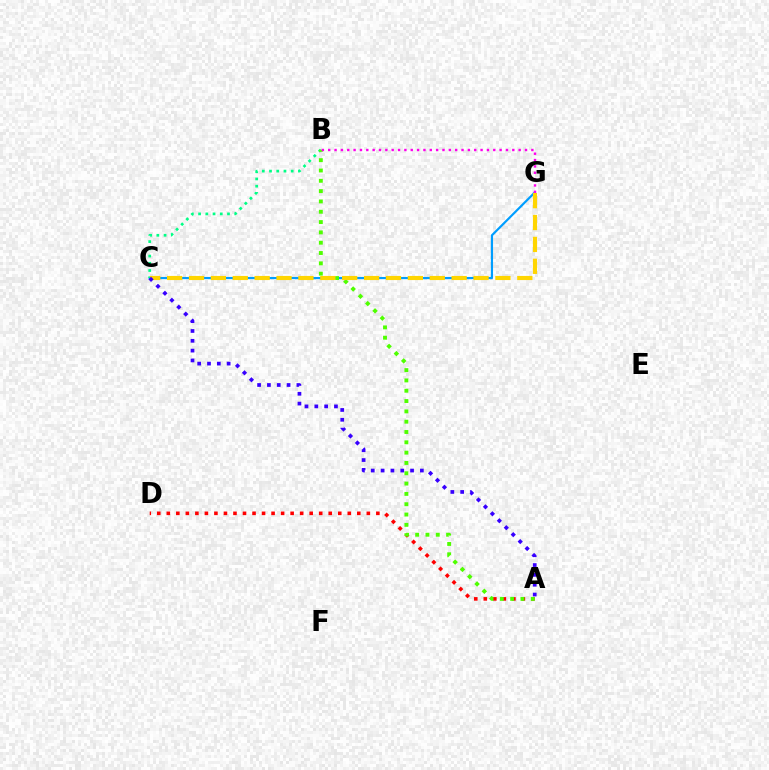{('C', 'G'): [{'color': '#009eff', 'line_style': 'solid', 'thickness': 1.57}, {'color': '#ffd500', 'line_style': 'dashed', 'thickness': 2.97}], ('A', 'D'): [{'color': '#ff0000', 'line_style': 'dotted', 'thickness': 2.59}], ('B', 'C'): [{'color': '#00ff86', 'line_style': 'dotted', 'thickness': 1.96}], ('A', 'B'): [{'color': '#4fff00', 'line_style': 'dotted', 'thickness': 2.8}], ('A', 'C'): [{'color': '#3700ff', 'line_style': 'dotted', 'thickness': 2.67}], ('B', 'G'): [{'color': '#ff00ed', 'line_style': 'dotted', 'thickness': 1.72}]}